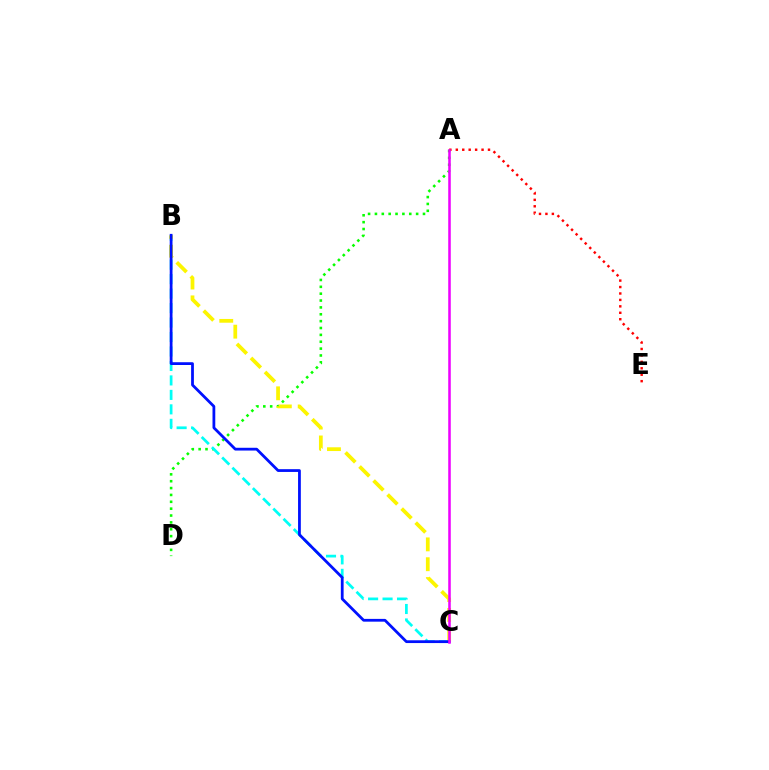{('A', 'D'): [{'color': '#08ff00', 'line_style': 'dotted', 'thickness': 1.87}], ('B', 'C'): [{'color': '#00fff6', 'line_style': 'dashed', 'thickness': 1.97}, {'color': '#fcf500', 'line_style': 'dashed', 'thickness': 2.7}, {'color': '#0010ff', 'line_style': 'solid', 'thickness': 2.0}], ('A', 'E'): [{'color': '#ff0000', 'line_style': 'dotted', 'thickness': 1.75}], ('A', 'C'): [{'color': '#ee00ff', 'line_style': 'solid', 'thickness': 1.84}]}